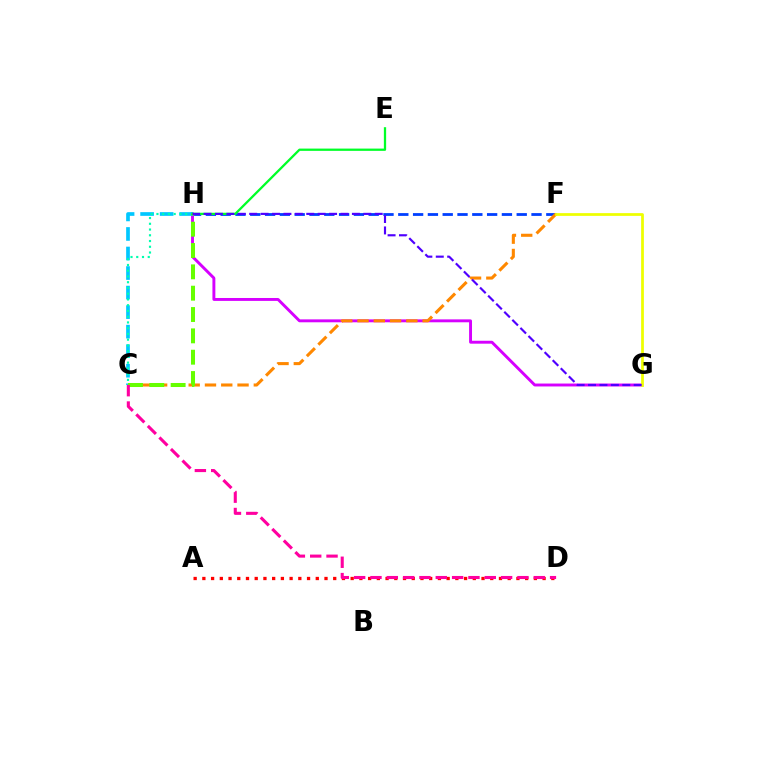{('F', 'H'): [{'color': '#003fff', 'line_style': 'dashed', 'thickness': 2.01}], ('G', 'H'): [{'color': '#d600ff', 'line_style': 'solid', 'thickness': 2.1}, {'color': '#4f00ff', 'line_style': 'dashed', 'thickness': 1.55}], ('A', 'D'): [{'color': '#ff0000', 'line_style': 'dotted', 'thickness': 2.37}], ('C', 'H'): [{'color': '#00c7ff', 'line_style': 'dashed', 'thickness': 2.65}, {'color': '#00ffaf', 'line_style': 'dotted', 'thickness': 1.56}, {'color': '#66ff00', 'line_style': 'dashed', 'thickness': 2.9}], ('C', 'F'): [{'color': '#ff8800', 'line_style': 'dashed', 'thickness': 2.21}], ('F', 'G'): [{'color': '#eeff00', 'line_style': 'solid', 'thickness': 1.98}], ('E', 'H'): [{'color': '#00ff27', 'line_style': 'solid', 'thickness': 1.64}], ('C', 'D'): [{'color': '#ff00a0', 'line_style': 'dashed', 'thickness': 2.22}]}